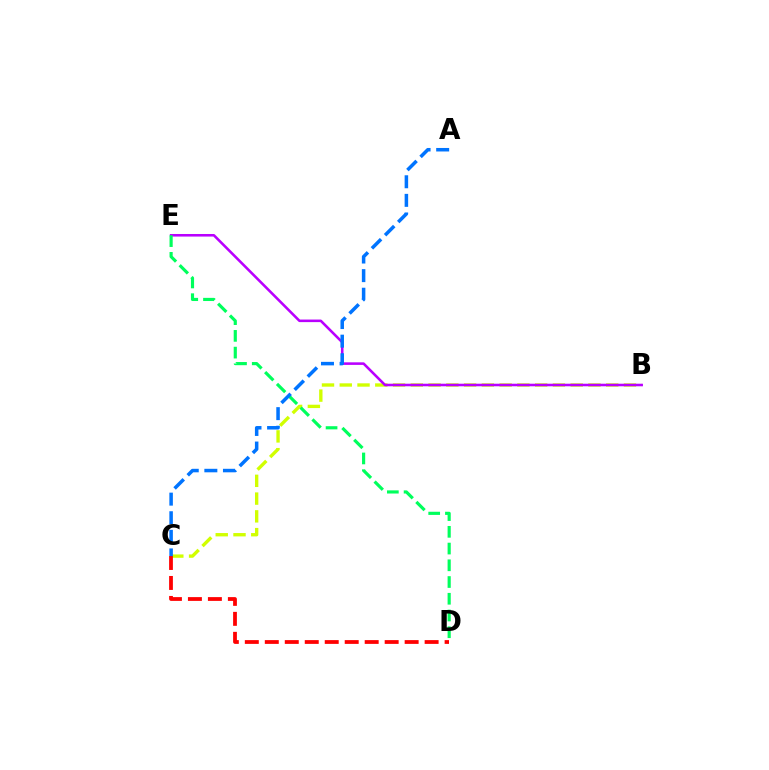{('B', 'C'): [{'color': '#d1ff00', 'line_style': 'dashed', 'thickness': 2.41}], ('C', 'D'): [{'color': '#ff0000', 'line_style': 'dashed', 'thickness': 2.71}], ('B', 'E'): [{'color': '#b900ff', 'line_style': 'solid', 'thickness': 1.85}], ('D', 'E'): [{'color': '#00ff5c', 'line_style': 'dashed', 'thickness': 2.27}], ('A', 'C'): [{'color': '#0074ff', 'line_style': 'dashed', 'thickness': 2.53}]}